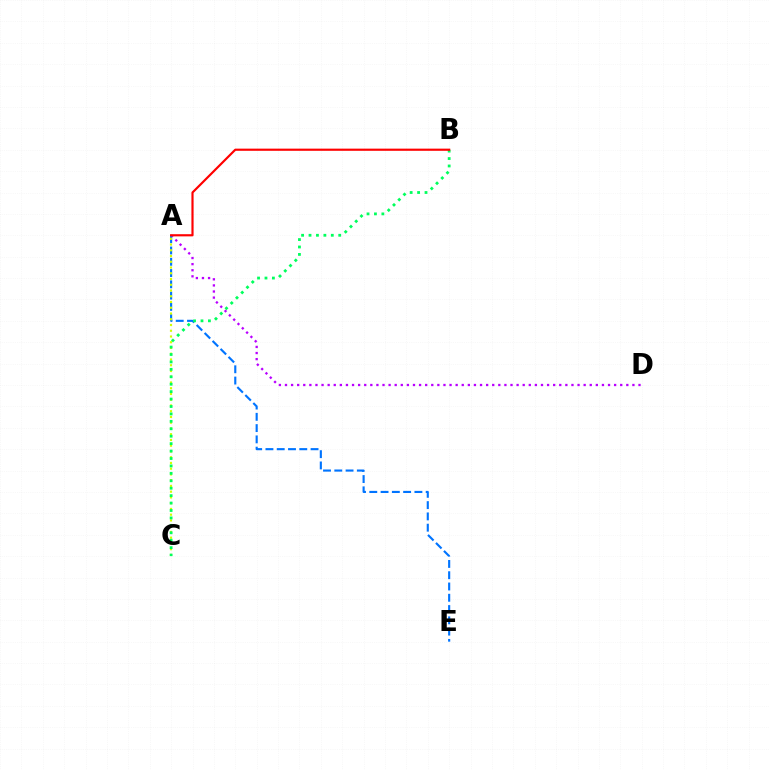{('A', 'D'): [{'color': '#b900ff', 'line_style': 'dotted', 'thickness': 1.66}], ('A', 'E'): [{'color': '#0074ff', 'line_style': 'dashed', 'thickness': 1.53}], ('A', 'C'): [{'color': '#d1ff00', 'line_style': 'dotted', 'thickness': 1.56}], ('B', 'C'): [{'color': '#00ff5c', 'line_style': 'dotted', 'thickness': 2.02}], ('A', 'B'): [{'color': '#ff0000', 'line_style': 'solid', 'thickness': 1.56}]}